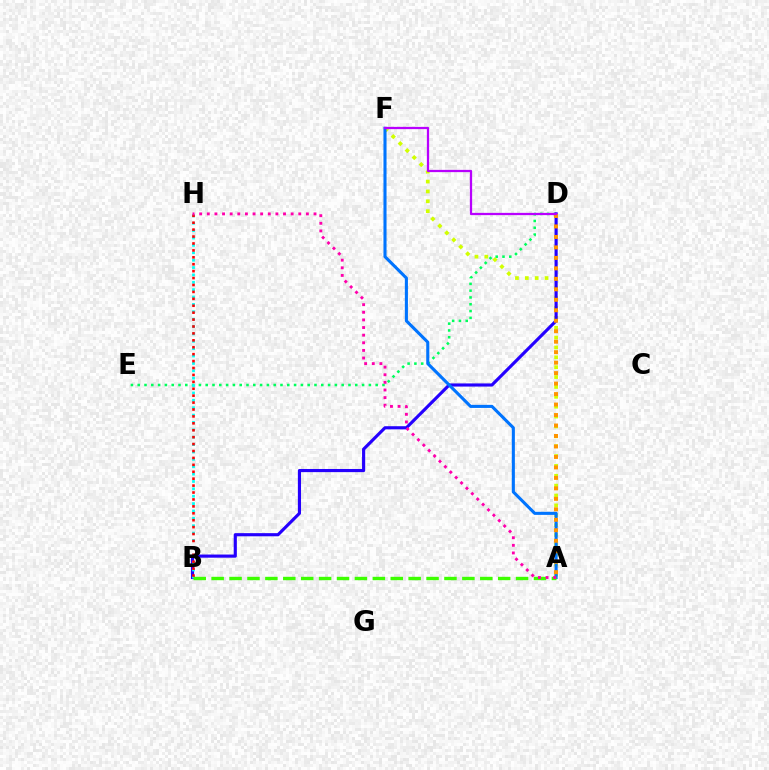{('A', 'F'): [{'color': '#d1ff00', 'line_style': 'dotted', 'thickness': 2.68}, {'color': '#0074ff', 'line_style': 'solid', 'thickness': 2.22}], ('D', 'E'): [{'color': '#00ff5c', 'line_style': 'dotted', 'thickness': 1.85}], ('B', 'D'): [{'color': '#2500ff', 'line_style': 'solid', 'thickness': 2.26}], ('B', 'H'): [{'color': '#00fff6', 'line_style': 'dotted', 'thickness': 2.0}, {'color': '#ff0000', 'line_style': 'dotted', 'thickness': 1.88}], ('A', 'B'): [{'color': '#3dff00', 'line_style': 'dashed', 'thickness': 2.43}], ('A', 'H'): [{'color': '#ff00ac', 'line_style': 'dotted', 'thickness': 2.07}], ('A', 'D'): [{'color': '#ff9400', 'line_style': 'dotted', 'thickness': 2.85}], ('D', 'F'): [{'color': '#b900ff', 'line_style': 'solid', 'thickness': 1.63}]}